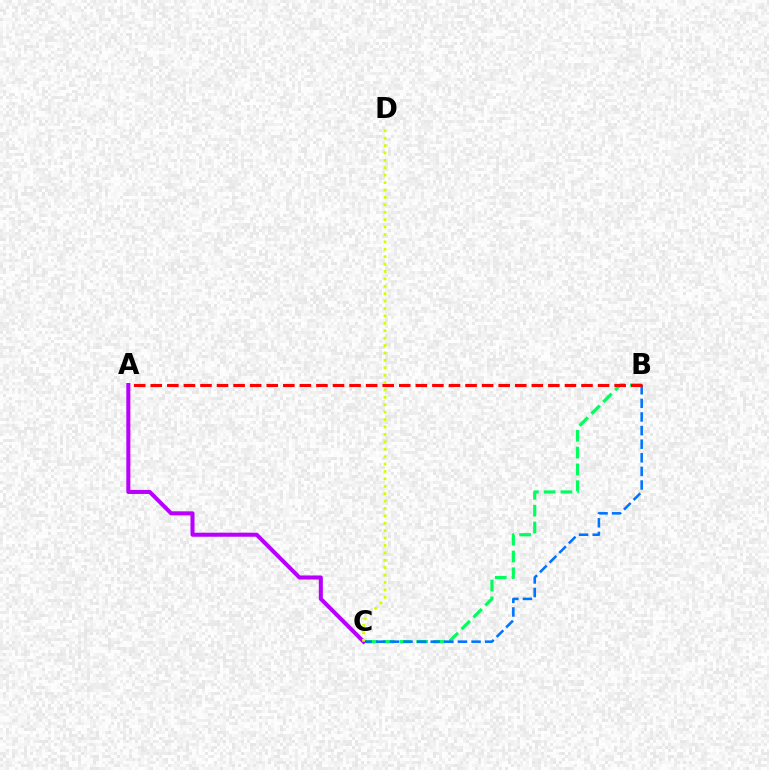{('B', 'C'): [{'color': '#00ff5c', 'line_style': 'dashed', 'thickness': 2.28}, {'color': '#0074ff', 'line_style': 'dashed', 'thickness': 1.85}], ('A', 'B'): [{'color': '#ff0000', 'line_style': 'dashed', 'thickness': 2.25}], ('A', 'C'): [{'color': '#b900ff', 'line_style': 'solid', 'thickness': 2.91}], ('C', 'D'): [{'color': '#d1ff00', 'line_style': 'dotted', 'thickness': 2.01}]}